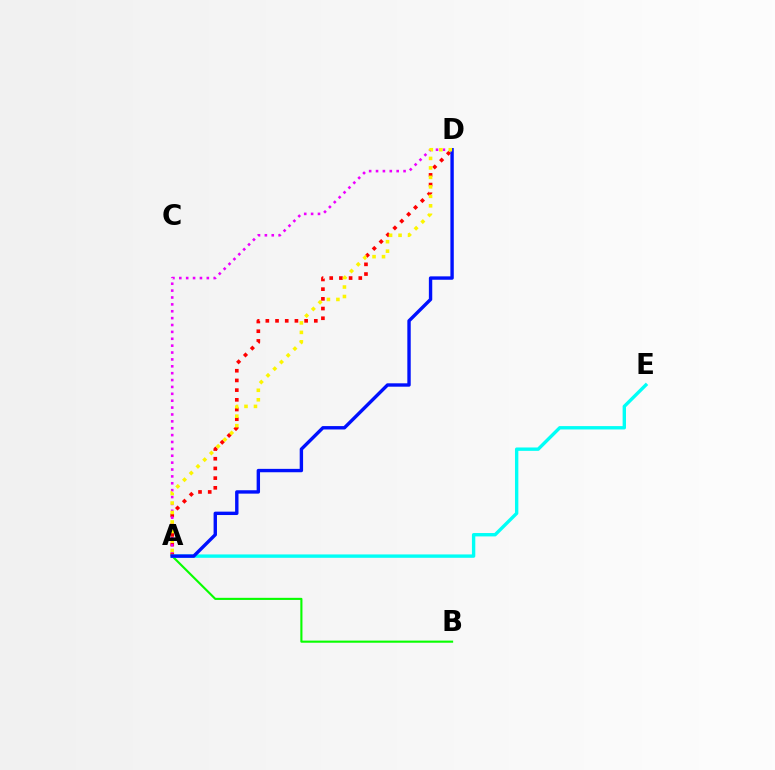{('A', 'B'): [{'color': '#08ff00', 'line_style': 'solid', 'thickness': 1.53}], ('A', 'D'): [{'color': '#ff0000', 'line_style': 'dotted', 'thickness': 2.63}, {'color': '#0010ff', 'line_style': 'solid', 'thickness': 2.44}, {'color': '#ee00ff', 'line_style': 'dotted', 'thickness': 1.87}, {'color': '#fcf500', 'line_style': 'dotted', 'thickness': 2.58}], ('A', 'E'): [{'color': '#00fff6', 'line_style': 'solid', 'thickness': 2.43}]}